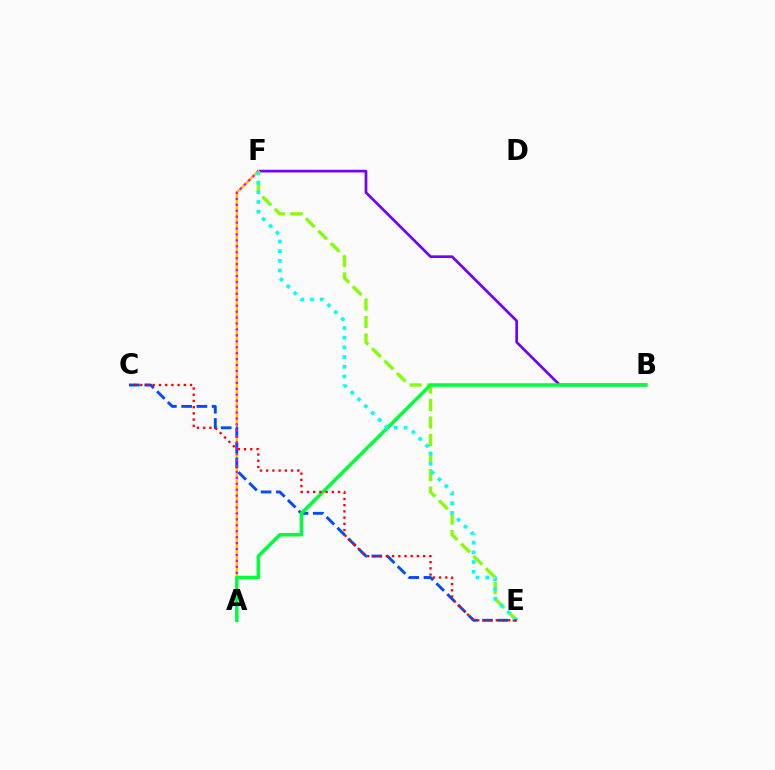{('B', 'F'): [{'color': '#7200ff', 'line_style': 'solid', 'thickness': 1.94}], ('A', 'F'): [{'color': '#ffbd00', 'line_style': 'solid', 'thickness': 1.77}, {'color': '#ff00cf', 'line_style': 'dotted', 'thickness': 1.61}], ('C', 'E'): [{'color': '#004bff', 'line_style': 'dashed', 'thickness': 2.07}, {'color': '#ff0000', 'line_style': 'dotted', 'thickness': 1.69}], ('E', 'F'): [{'color': '#84ff00', 'line_style': 'dashed', 'thickness': 2.38}, {'color': '#00fff6', 'line_style': 'dotted', 'thickness': 2.63}], ('A', 'B'): [{'color': '#00ff39', 'line_style': 'solid', 'thickness': 2.52}]}